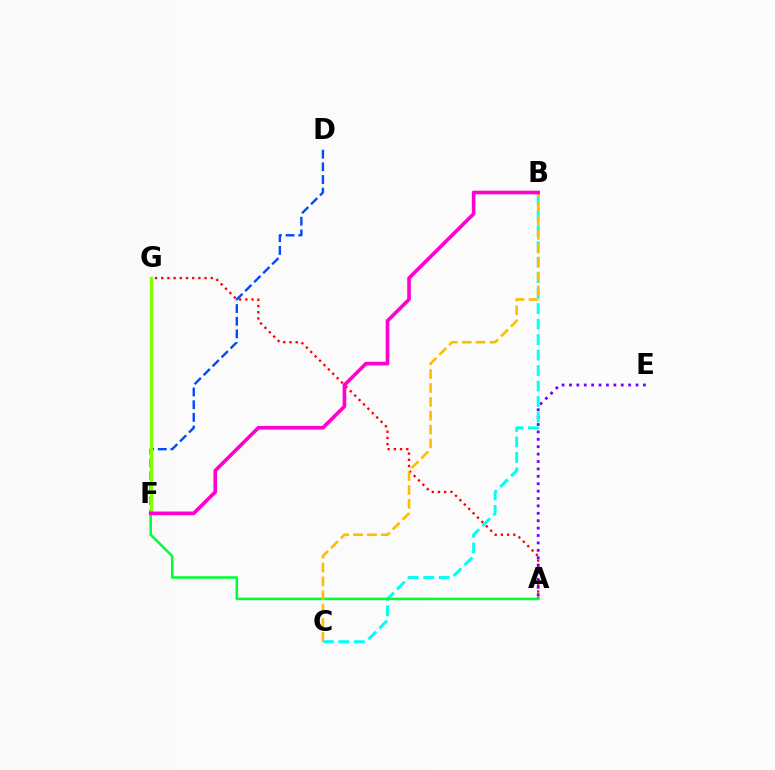{('D', 'F'): [{'color': '#004bff', 'line_style': 'dashed', 'thickness': 1.72}], ('A', 'G'): [{'color': '#ff0000', 'line_style': 'dotted', 'thickness': 1.68}], ('F', 'G'): [{'color': '#84ff00', 'line_style': 'solid', 'thickness': 2.41}], ('A', 'E'): [{'color': '#7200ff', 'line_style': 'dotted', 'thickness': 2.01}], ('B', 'C'): [{'color': '#00fff6', 'line_style': 'dashed', 'thickness': 2.1}, {'color': '#ffbd00', 'line_style': 'dashed', 'thickness': 1.88}], ('A', 'F'): [{'color': '#00ff39', 'line_style': 'solid', 'thickness': 1.85}], ('B', 'F'): [{'color': '#ff00cf', 'line_style': 'solid', 'thickness': 2.62}]}